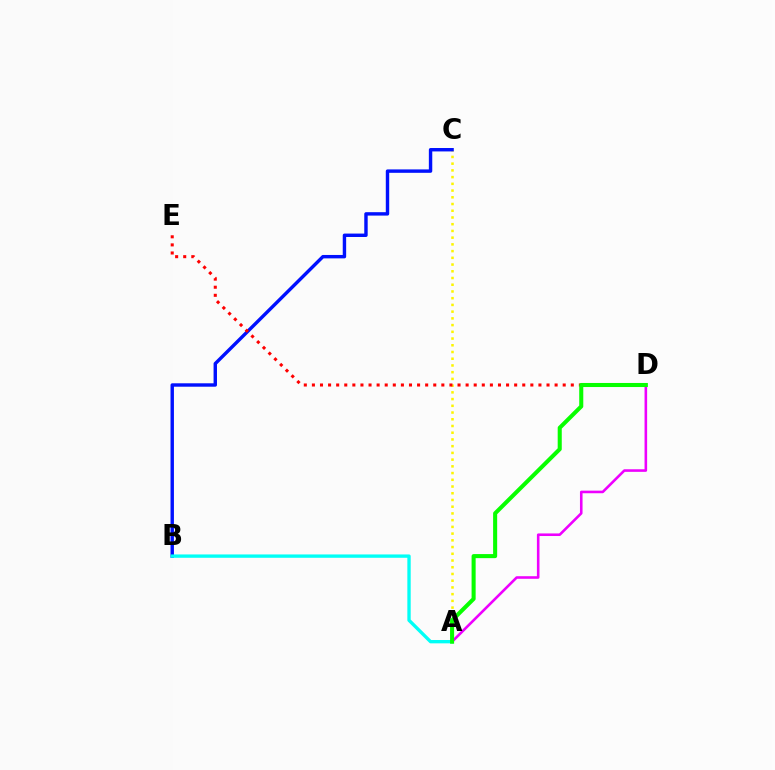{('A', 'C'): [{'color': '#fcf500', 'line_style': 'dotted', 'thickness': 1.83}], ('B', 'C'): [{'color': '#0010ff', 'line_style': 'solid', 'thickness': 2.46}], ('D', 'E'): [{'color': '#ff0000', 'line_style': 'dotted', 'thickness': 2.2}], ('A', 'D'): [{'color': '#ee00ff', 'line_style': 'solid', 'thickness': 1.86}, {'color': '#08ff00', 'line_style': 'solid', 'thickness': 2.92}], ('A', 'B'): [{'color': '#00fff6', 'line_style': 'solid', 'thickness': 2.41}]}